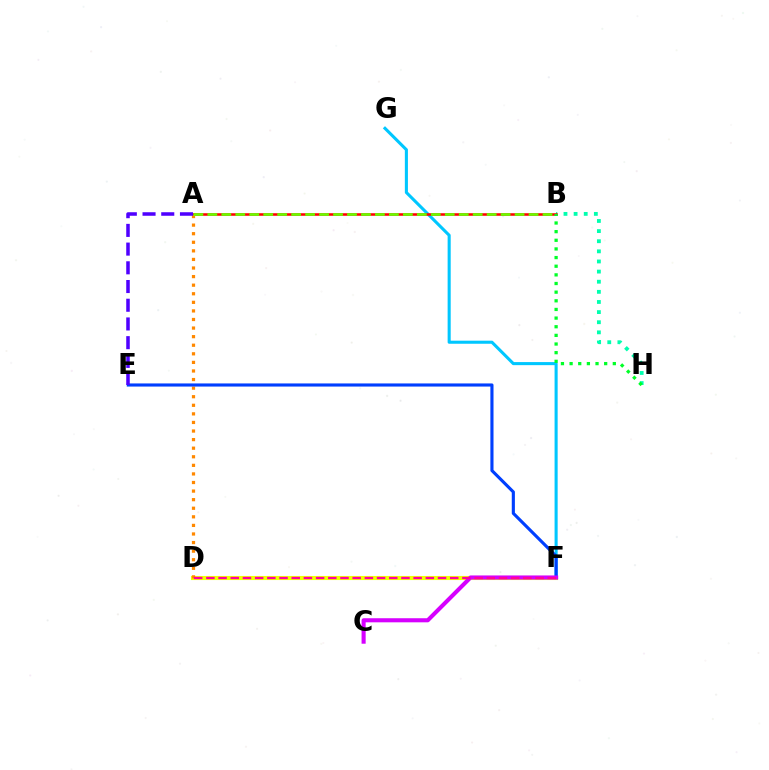{('D', 'F'): [{'color': '#eeff00', 'line_style': 'solid', 'thickness': 2.95}, {'color': '#ff00a0', 'line_style': 'dashed', 'thickness': 1.66}], ('B', 'H'): [{'color': '#00ffaf', 'line_style': 'dotted', 'thickness': 2.75}, {'color': '#00ff27', 'line_style': 'dotted', 'thickness': 2.35}], ('F', 'G'): [{'color': '#00c7ff', 'line_style': 'solid', 'thickness': 2.21}], ('A', 'B'): [{'color': '#ff0000', 'line_style': 'solid', 'thickness': 1.84}, {'color': '#66ff00', 'line_style': 'dashed', 'thickness': 1.9}], ('A', 'D'): [{'color': '#ff8800', 'line_style': 'dotted', 'thickness': 2.33}], ('E', 'F'): [{'color': '#003fff', 'line_style': 'solid', 'thickness': 2.25}], ('C', 'F'): [{'color': '#d600ff', 'line_style': 'solid', 'thickness': 2.94}], ('A', 'E'): [{'color': '#4f00ff', 'line_style': 'dashed', 'thickness': 2.54}]}